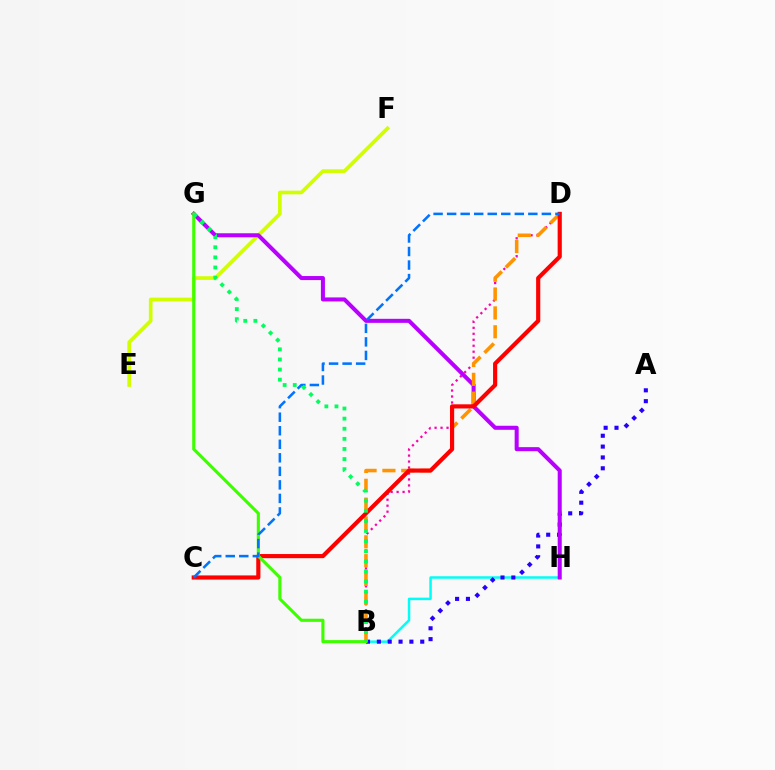{('B', 'H'): [{'color': '#00fff6', 'line_style': 'solid', 'thickness': 1.79}], ('E', 'F'): [{'color': '#d1ff00', 'line_style': 'solid', 'thickness': 2.64}], ('A', 'B'): [{'color': '#2500ff', 'line_style': 'dotted', 'thickness': 2.95}], ('B', 'D'): [{'color': '#ff00ac', 'line_style': 'dotted', 'thickness': 1.62}, {'color': '#ff9400', 'line_style': 'dashed', 'thickness': 2.56}], ('G', 'H'): [{'color': '#b900ff', 'line_style': 'solid', 'thickness': 2.91}], ('C', 'D'): [{'color': '#ff0000', 'line_style': 'solid', 'thickness': 2.99}, {'color': '#0074ff', 'line_style': 'dashed', 'thickness': 1.84}], ('B', 'G'): [{'color': '#3dff00', 'line_style': 'solid', 'thickness': 2.24}, {'color': '#00ff5c', 'line_style': 'dotted', 'thickness': 2.75}]}